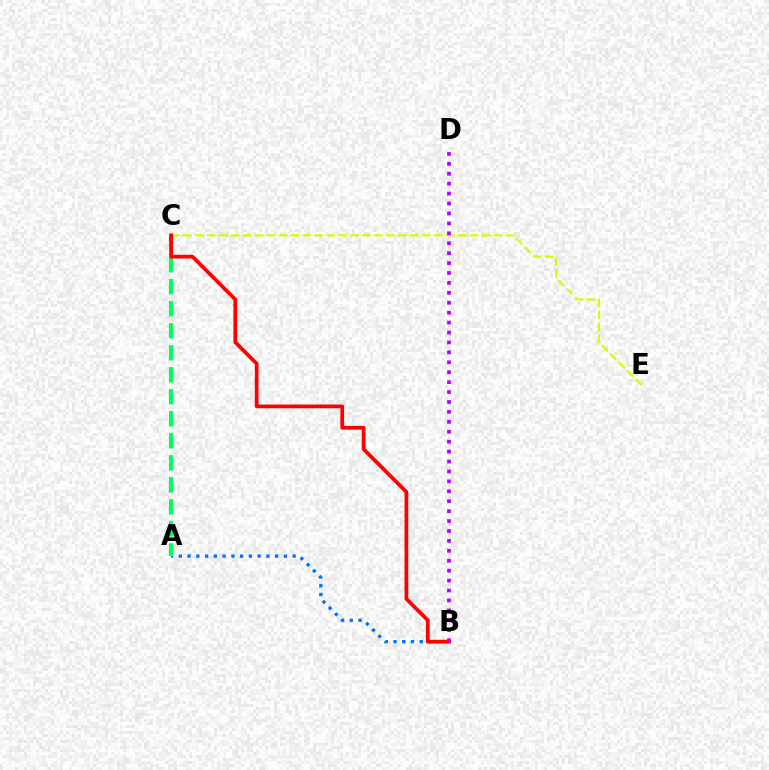{('A', 'B'): [{'color': '#0074ff', 'line_style': 'dotted', 'thickness': 2.38}], ('C', 'E'): [{'color': '#d1ff00', 'line_style': 'dashed', 'thickness': 1.62}], ('A', 'C'): [{'color': '#00ff5c', 'line_style': 'dashed', 'thickness': 2.99}], ('B', 'C'): [{'color': '#ff0000', 'line_style': 'solid', 'thickness': 2.69}], ('B', 'D'): [{'color': '#b900ff', 'line_style': 'dotted', 'thickness': 2.7}]}